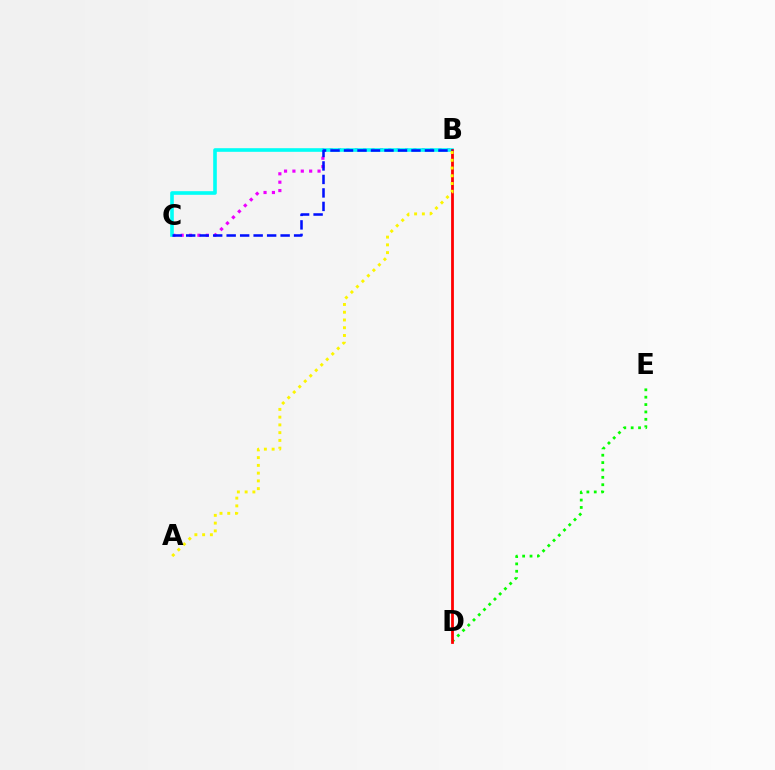{('B', 'C'): [{'color': '#ee00ff', 'line_style': 'dotted', 'thickness': 2.28}, {'color': '#00fff6', 'line_style': 'solid', 'thickness': 2.61}, {'color': '#0010ff', 'line_style': 'dashed', 'thickness': 1.83}], ('D', 'E'): [{'color': '#08ff00', 'line_style': 'dotted', 'thickness': 2.0}], ('B', 'D'): [{'color': '#ff0000', 'line_style': 'solid', 'thickness': 2.0}], ('A', 'B'): [{'color': '#fcf500', 'line_style': 'dotted', 'thickness': 2.11}]}